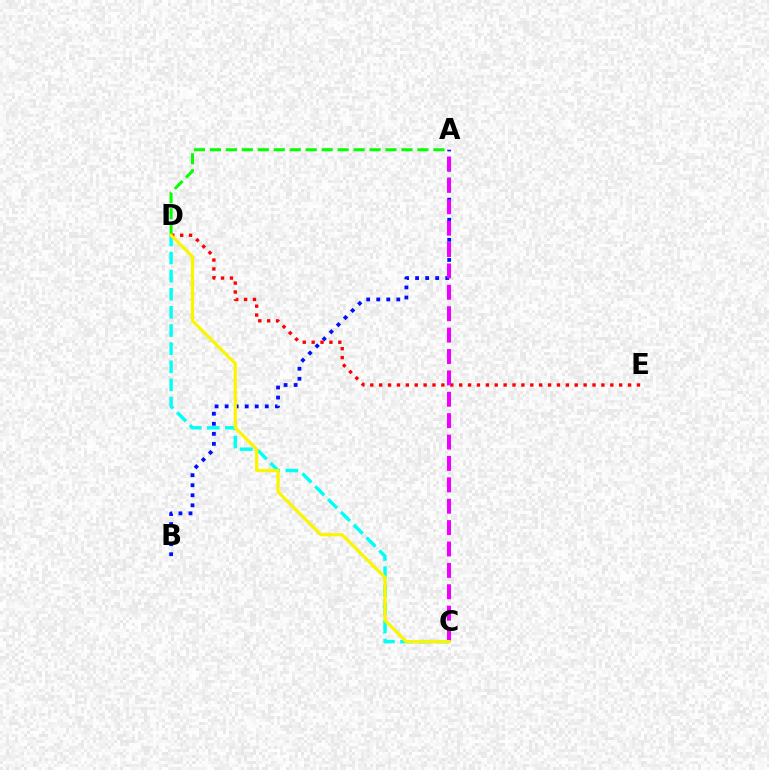{('C', 'D'): [{'color': '#00fff6', 'line_style': 'dashed', 'thickness': 2.46}, {'color': '#fcf500', 'line_style': 'solid', 'thickness': 2.33}], ('A', 'D'): [{'color': '#08ff00', 'line_style': 'dashed', 'thickness': 2.17}], ('A', 'B'): [{'color': '#0010ff', 'line_style': 'dotted', 'thickness': 2.73}], ('D', 'E'): [{'color': '#ff0000', 'line_style': 'dotted', 'thickness': 2.42}], ('A', 'C'): [{'color': '#ee00ff', 'line_style': 'dashed', 'thickness': 2.91}]}